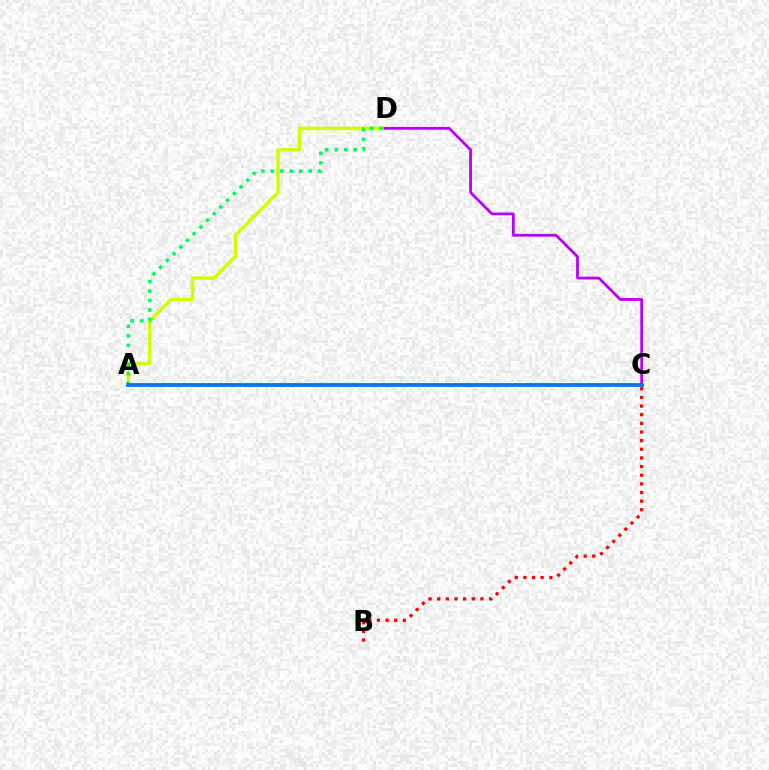{('B', 'C'): [{'color': '#ff0000', 'line_style': 'dotted', 'thickness': 2.35}], ('A', 'D'): [{'color': '#d1ff00', 'line_style': 'solid', 'thickness': 2.51}, {'color': '#00ff5c', 'line_style': 'dotted', 'thickness': 2.57}], ('C', 'D'): [{'color': '#b900ff', 'line_style': 'solid', 'thickness': 2.01}], ('A', 'C'): [{'color': '#0074ff', 'line_style': 'solid', 'thickness': 2.73}]}